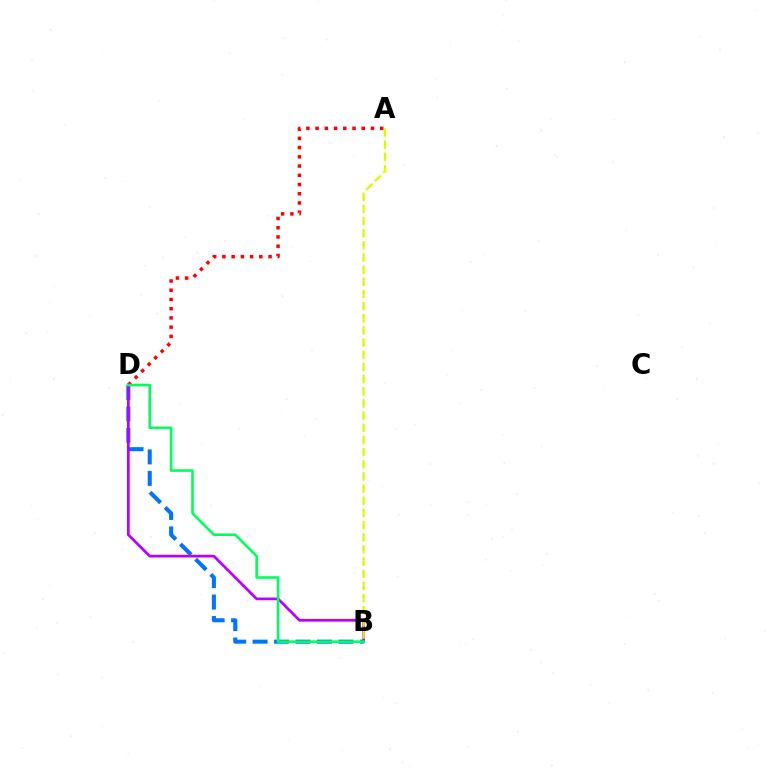{('A', 'D'): [{'color': '#ff0000', 'line_style': 'dotted', 'thickness': 2.51}], ('B', 'D'): [{'color': '#0074ff', 'line_style': 'dashed', 'thickness': 2.92}, {'color': '#b900ff', 'line_style': 'solid', 'thickness': 1.95}, {'color': '#00ff5c', 'line_style': 'solid', 'thickness': 1.87}], ('A', 'B'): [{'color': '#d1ff00', 'line_style': 'dashed', 'thickness': 1.65}]}